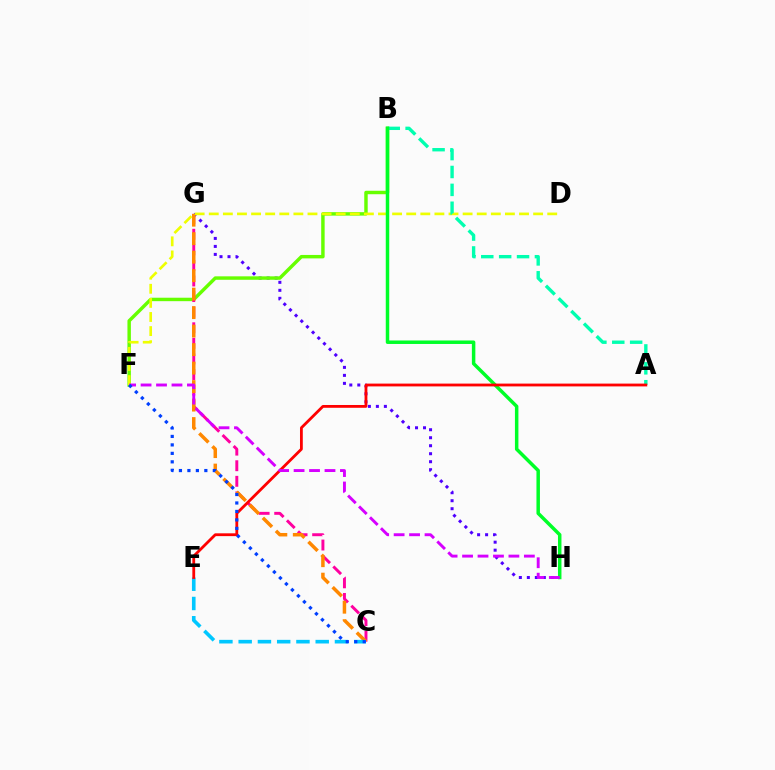{('G', 'H'): [{'color': '#4f00ff', 'line_style': 'dotted', 'thickness': 2.17}], ('B', 'F'): [{'color': '#66ff00', 'line_style': 'solid', 'thickness': 2.48}], ('C', 'G'): [{'color': '#ff00a0', 'line_style': 'dashed', 'thickness': 2.12}, {'color': '#ff8800', 'line_style': 'dashed', 'thickness': 2.51}], ('D', 'F'): [{'color': '#eeff00', 'line_style': 'dashed', 'thickness': 1.92}], ('A', 'B'): [{'color': '#00ffaf', 'line_style': 'dashed', 'thickness': 2.43}], ('B', 'H'): [{'color': '#00ff27', 'line_style': 'solid', 'thickness': 2.51}], ('C', 'E'): [{'color': '#00c7ff', 'line_style': 'dashed', 'thickness': 2.62}], ('A', 'E'): [{'color': '#ff0000', 'line_style': 'solid', 'thickness': 2.02}], ('F', 'H'): [{'color': '#d600ff', 'line_style': 'dashed', 'thickness': 2.1}], ('C', 'F'): [{'color': '#003fff', 'line_style': 'dotted', 'thickness': 2.3}]}